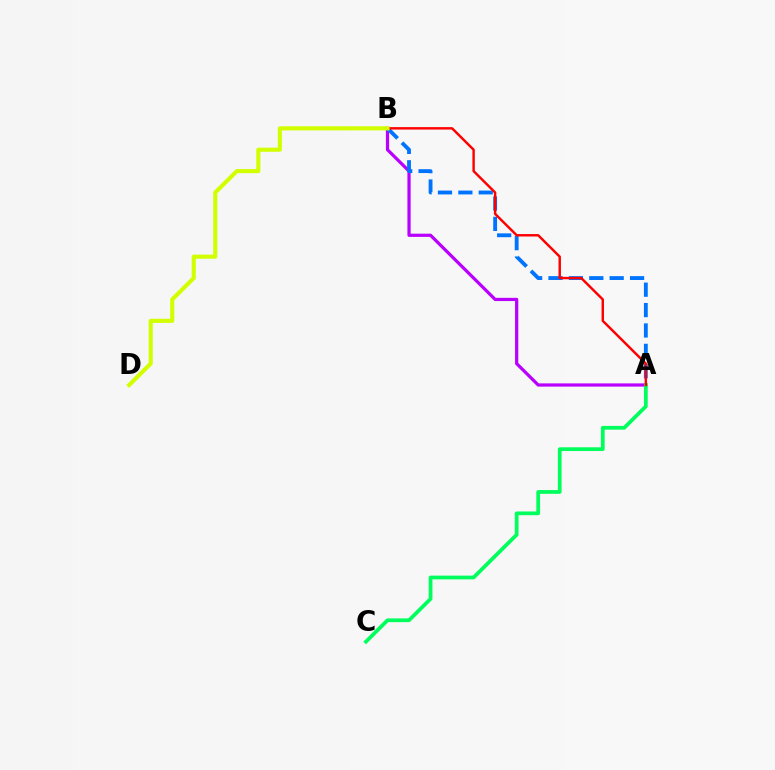{('A', 'B'): [{'color': '#b900ff', 'line_style': 'solid', 'thickness': 2.32}, {'color': '#0074ff', 'line_style': 'dashed', 'thickness': 2.77}, {'color': '#ff0000', 'line_style': 'solid', 'thickness': 1.75}], ('A', 'C'): [{'color': '#00ff5c', 'line_style': 'solid', 'thickness': 2.69}], ('B', 'D'): [{'color': '#d1ff00', 'line_style': 'solid', 'thickness': 2.95}]}